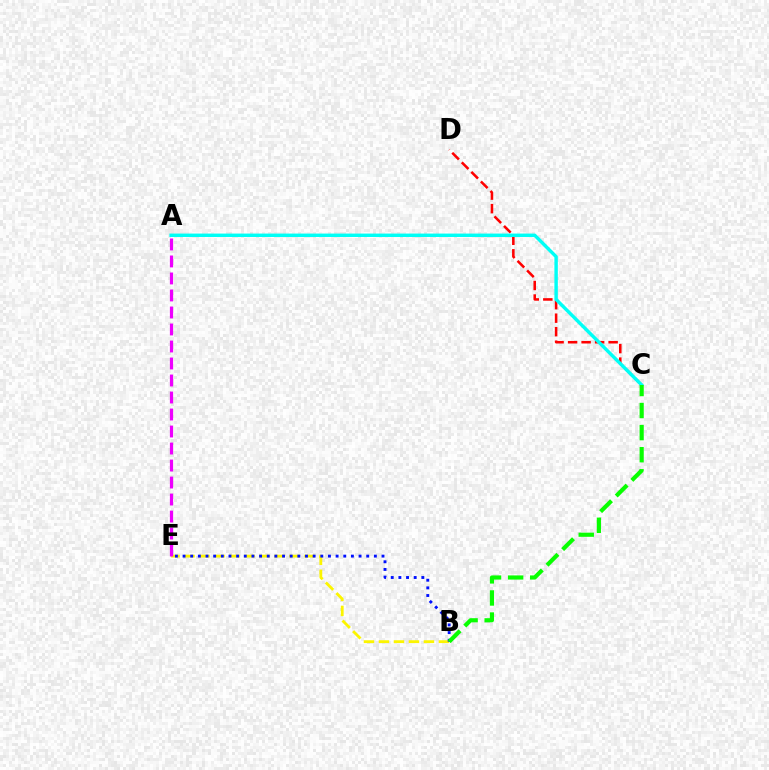{('C', 'D'): [{'color': '#ff0000', 'line_style': 'dashed', 'thickness': 1.84}], ('B', 'E'): [{'color': '#fcf500', 'line_style': 'dashed', 'thickness': 2.04}, {'color': '#0010ff', 'line_style': 'dotted', 'thickness': 2.08}], ('A', 'E'): [{'color': '#ee00ff', 'line_style': 'dashed', 'thickness': 2.31}], ('A', 'C'): [{'color': '#00fff6', 'line_style': 'solid', 'thickness': 2.46}], ('B', 'C'): [{'color': '#08ff00', 'line_style': 'dashed', 'thickness': 3.0}]}